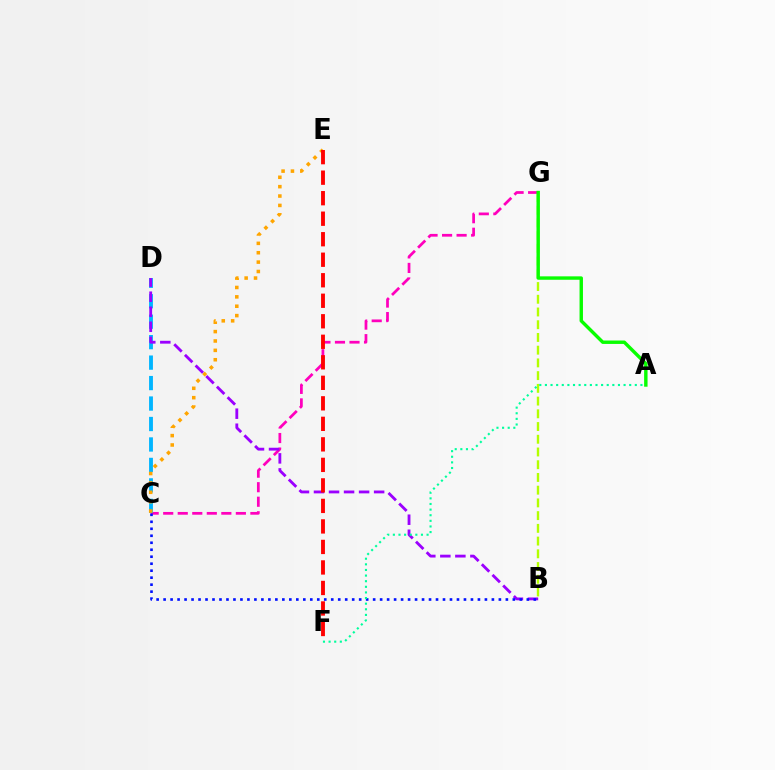{('C', 'G'): [{'color': '#ff00bd', 'line_style': 'dashed', 'thickness': 1.97}], ('C', 'D'): [{'color': '#00b5ff', 'line_style': 'dashed', 'thickness': 2.78}], ('B', 'D'): [{'color': '#9b00ff', 'line_style': 'dashed', 'thickness': 2.04}], ('B', 'G'): [{'color': '#b3ff00', 'line_style': 'dashed', 'thickness': 1.73}], ('B', 'C'): [{'color': '#0010ff', 'line_style': 'dotted', 'thickness': 1.9}], ('C', 'E'): [{'color': '#ffa500', 'line_style': 'dotted', 'thickness': 2.55}], ('A', 'G'): [{'color': '#08ff00', 'line_style': 'solid', 'thickness': 2.46}], ('E', 'F'): [{'color': '#ff0000', 'line_style': 'dashed', 'thickness': 2.79}], ('A', 'F'): [{'color': '#00ff9d', 'line_style': 'dotted', 'thickness': 1.53}]}